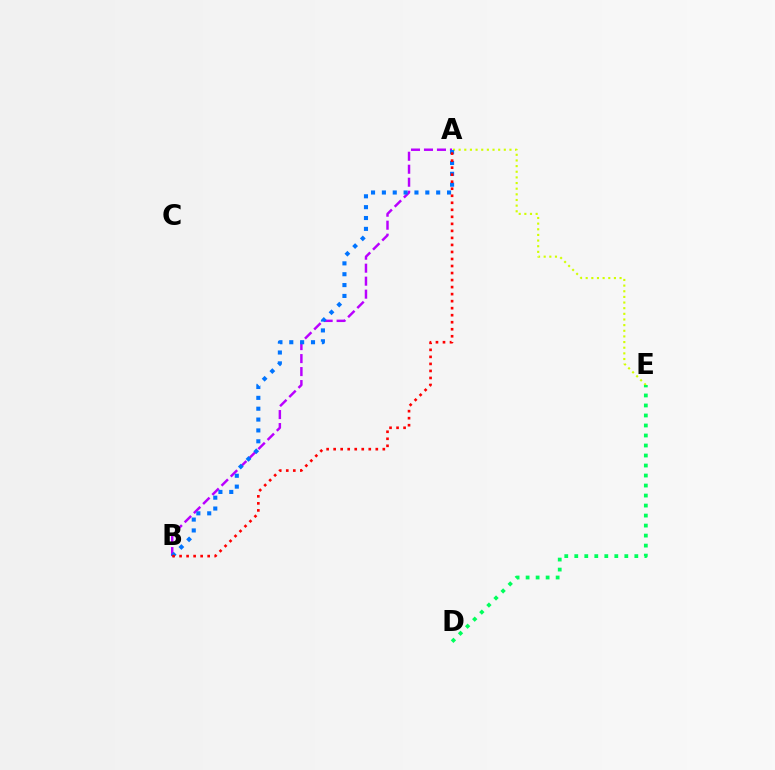{('A', 'E'): [{'color': '#d1ff00', 'line_style': 'dotted', 'thickness': 1.53}], ('D', 'E'): [{'color': '#00ff5c', 'line_style': 'dotted', 'thickness': 2.72}], ('A', 'B'): [{'color': '#b900ff', 'line_style': 'dashed', 'thickness': 1.76}, {'color': '#0074ff', 'line_style': 'dotted', 'thickness': 2.95}, {'color': '#ff0000', 'line_style': 'dotted', 'thickness': 1.91}]}